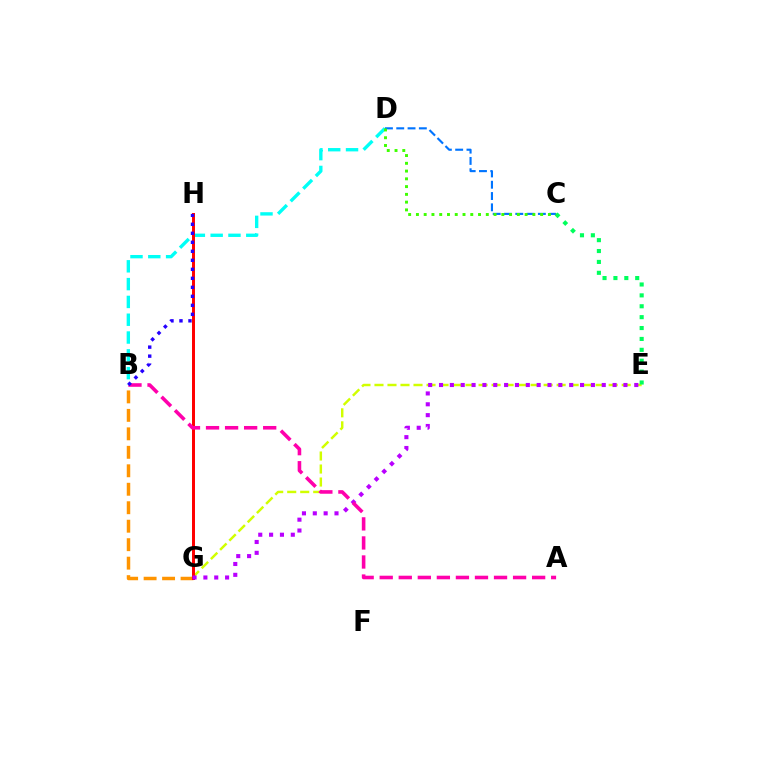{('E', 'G'): [{'color': '#d1ff00', 'line_style': 'dashed', 'thickness': 1.77}, {'color': '#b900ff', 'line_style': 'dotted', 'thickness': 2.95}], ('B', 'D'): [{'color': '#00fff6', 'line_style': 'dashed', 'thickness': 2.42}], ('B', 'G'): [{'color': '#ff9400', 'line_style': 'dashed', 'thickness': 2.51}], ('G', 'H'): [{'color': '#ff0000', 'line_style': 'solid', 'thickness': 2.14}], ('C', 'E'): [{'color': '#00ff5c', 'line_style': 'dotted', 'thickness': 2.96}], ('A', 'B'): [{'color': '#ff00ac', 'line_style': 'dashed', 'thickness': 2.59}], ('C', 'D'): [{'color': '#0074ff', 'line_style': 'dashed', 'thickness': 1.53}, {'color': '#3dff00', 'line_style': 'dotted', 'thickness': 2.11}], ('B', 'H'): [{'color': '#2500ff', 'line_style': 'dotted', 'thickness': 2.45}]}